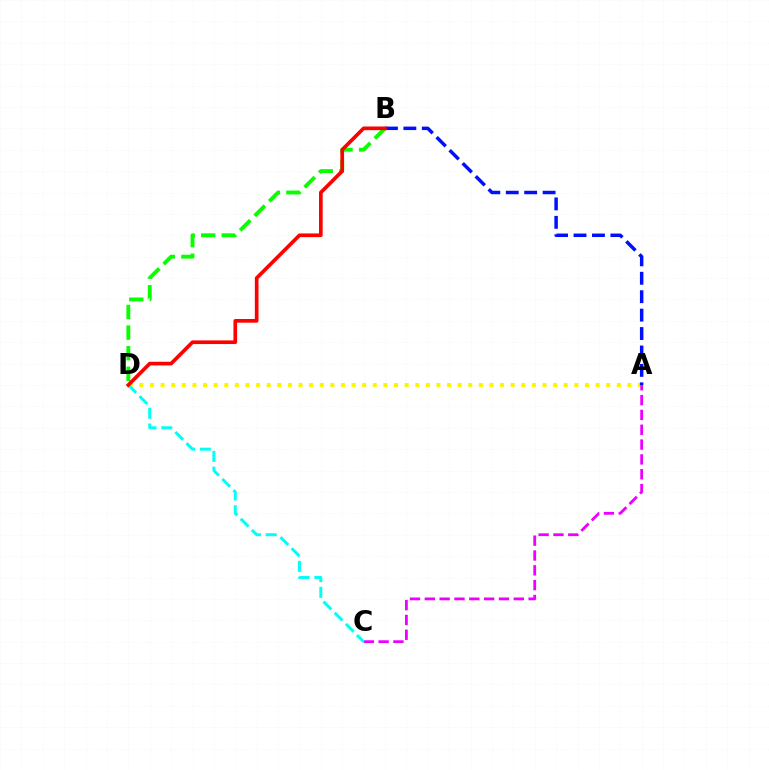{('A', 'D'): [{'color': '#fcf500', 'line_style': 'dotted', 'thickness': 2.88}], ('A', 'C'): [{'color': '#ee00ff', 'line_style': 'dashed', 'thickness': 2.01}], ('A', 'B'): [{'color': '#0010ff', 'line_style': 'dashed', 'thickness': 2.5}], ('B', 'D'): [{'color': '#08ff00', 'line_style': 'dashed', 'thickness': 2.8}, {'color': '#ff0000', 'line_style': 'solid', 'thickness': 2.64}], ('C', 'D'): [{'color': '#00fff6', 'line_style': 'dashed', 'thickness': 2.15}]}